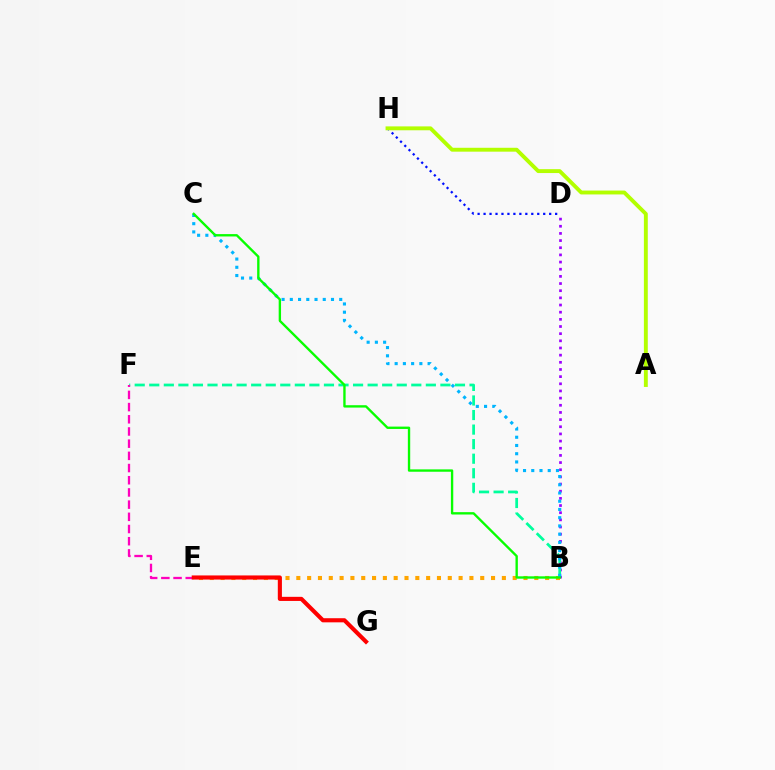{('B', 'D'): [{'color': '#9b00ff', 'line_style': 'dotted', 'thickness': 1.95}], ('B', 'E'): [{'color': '#ffa500', 'line_style': 'dotted', 'thickness': 2.94}], ('B', 'F'): [{'color': '#00ff9d', 'line_style': 'dashed', 'thickness': 1.98}], ('B', 'C'): [{'color': '#00b5ff', 'line_style': 'dotted', 'thickness': 2.24}, {'color': '#08ff00', 'line_style': 'solid', 'thickness': 1.7}], ('D', 'H'): [{'color': '#0010ff', 'line_style': 'dotted', 'thickness': 1.62}], ('E', 'F'): [{'color': '#ff00bd', 'line_style': 'dashed', 'thickness': 1.66}], ('A', 'H'): [{'color': '#b3ff00', 'line_style': 'solid', 'thickness': 2.8}], ('E', 'G'): [{'color': '#ff0000', 'line_style': 'solid', 'thickness': 2.96}]}